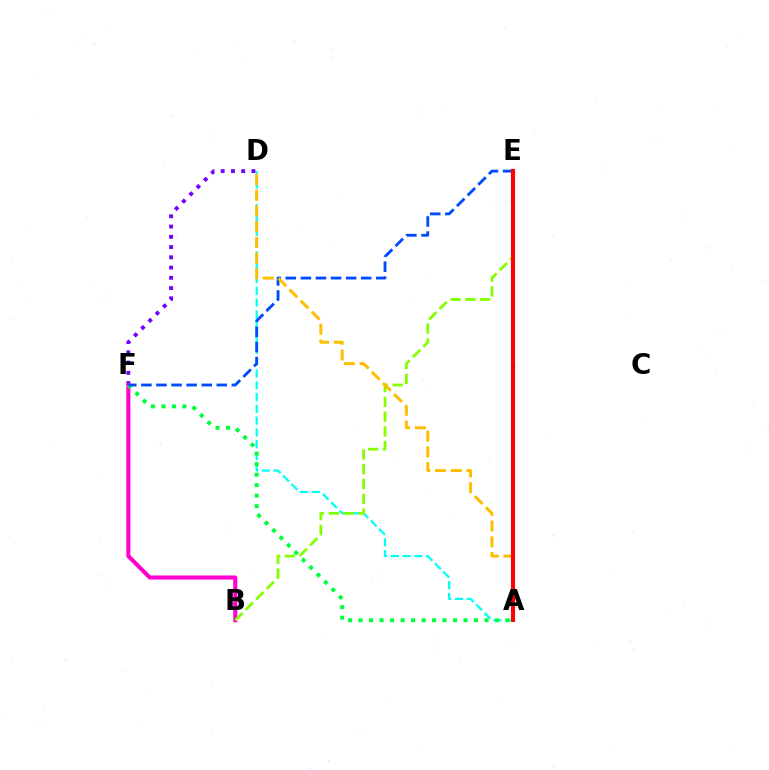{('A', 'D'): [{'color': '#00fff6', 'line_style': 'dashed', 'thickness': 1.6}, {'color': '#ffbd00', 'line_style': 'dashed', 'thickness': 2.14}], ('D', 'F'): [{'color': '#7200ff', 'line_style': 'dotted', 'thickness': 2.78}], ('B', 'F'): [{'color': '#ff00cf', 'line_style': 'solid', 'thickness': 2.94}], ('A', 'F'): [{'color': '#00ff39', 'line_style': 'dotted', 'thickness': 2.85}], ('B', 'E'): [{'color': '#84ff00', 'line_style': 'dashed', 'thickness': 2.01}], ('E', 'F'): [{'color': '#004bff', 'line_style': 'dashed', 'thickness': 2.05}], ('A', 'E'): [{'color': '#ff0000', 'line_style': 'solid', 'thickness': 2.94}]}